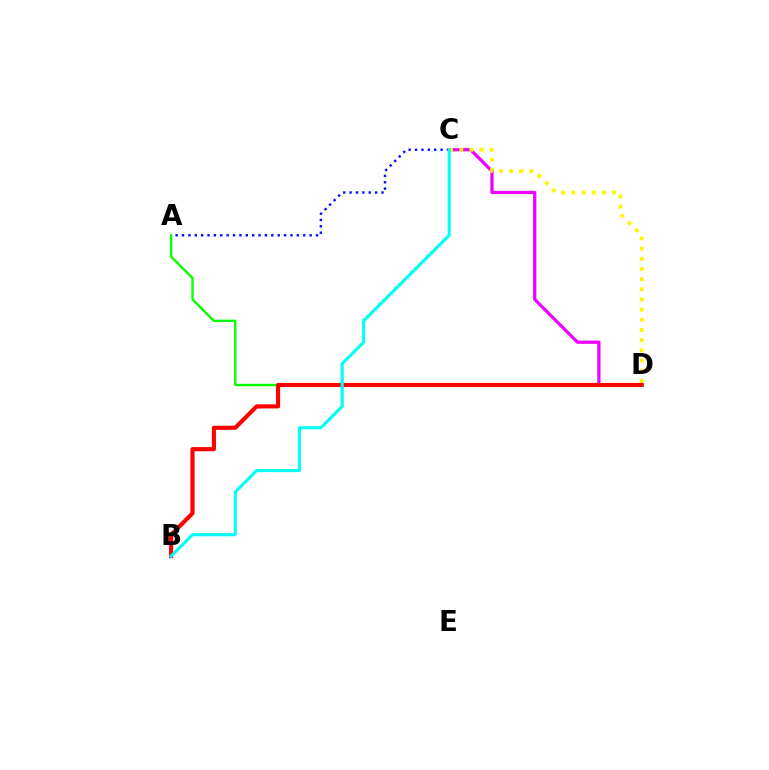{('A', 'C'): [{'color': '#0010ff', 'line_style': 'dotted', 'thickness': 1.73}], ('C', 'D'): [{'color': '#ee00ff', 'line_style': 'solid', 'thickness': 2.33}, {'color': '#fcf500', 'line_style': 'dotted', 'thickness': 2.76}], ('A', 'D'): [{'color': '#08ff00', 'line_style': 'solid', 'thickness': 1.73}], ('B', 'D'): [{'color': '#ff0000', 'line_style': 'solid', 'thickness': 2.98}], ('B', 'C'): [{'color': '#00fff6', 'line_style': 'solid', 'thickness': 2.22}]}